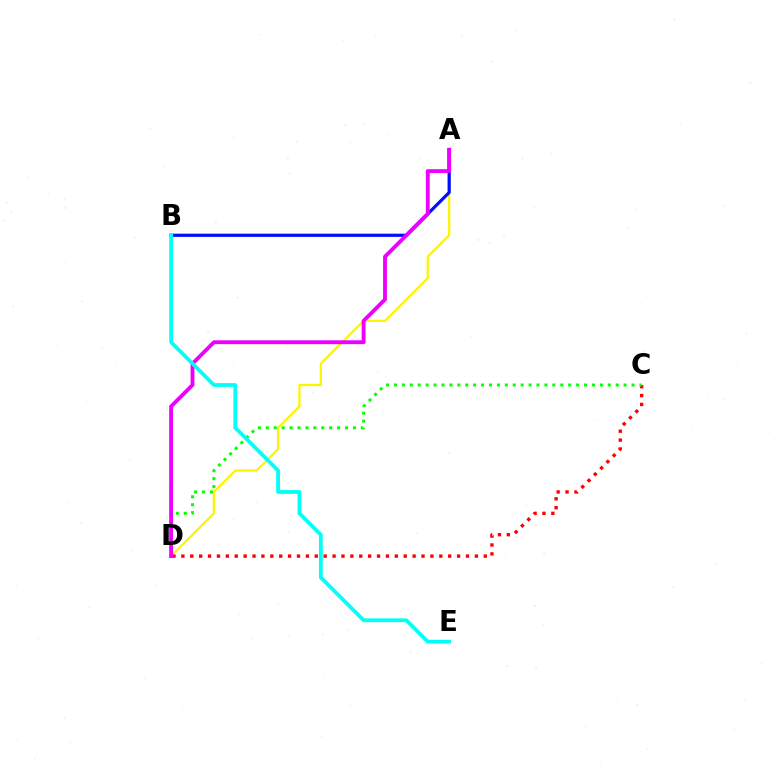{('A', 'D'): [{'color': '#fcf500', 'line_style': 'solid', 'thickness': 1.61}, {'color': '#ee00ff', 'line_style': 'solid', 'thickness': 2.78}], ('C', 'D'): [{'color': '#ff0000', 'line_style': 'dotted', 'thickness': 2.42}, {'color': '#08ff00', 'line_style': 'dotted', 'thickness': 2.15}], ('A', 'B'): [{'color': '#0010ff', 'line_style': 'solid', 'thickness': 2.31}], ('B', 'E'): [{'color': '#00fff6', 'line_style': 'solid', 'thickness': 2.71}]}